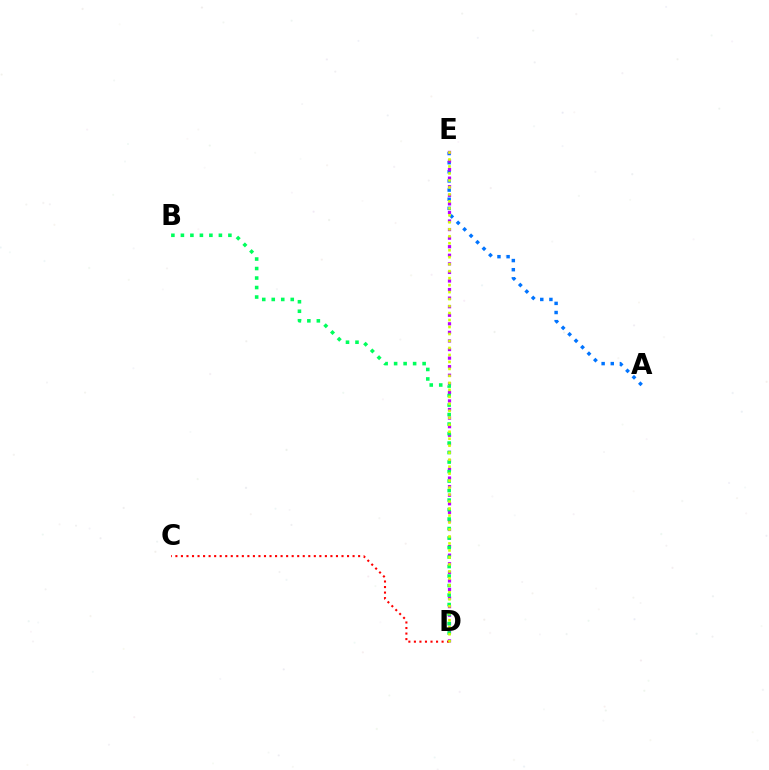{('A', 'E'): [{'color': '#0074ff', 'line_style': 'dotted', 'thickness': 2.48}], ('D', 'E'): [{'color': '#b900ff', 'line_style': 'dotted', 'thickness': 2.33}, {'color': '#d1ff00', 'line_style': 'dotted', 'thickness': 1.9}], ('B', 'D'): [{'color': '#00ff5c', 'line_style': 'dotted', 'thickness': 2.58}], ('C', 'D'): [{'color': '#ff0000', 'line_style': 'dotted', 'thickness': 1.5}]}